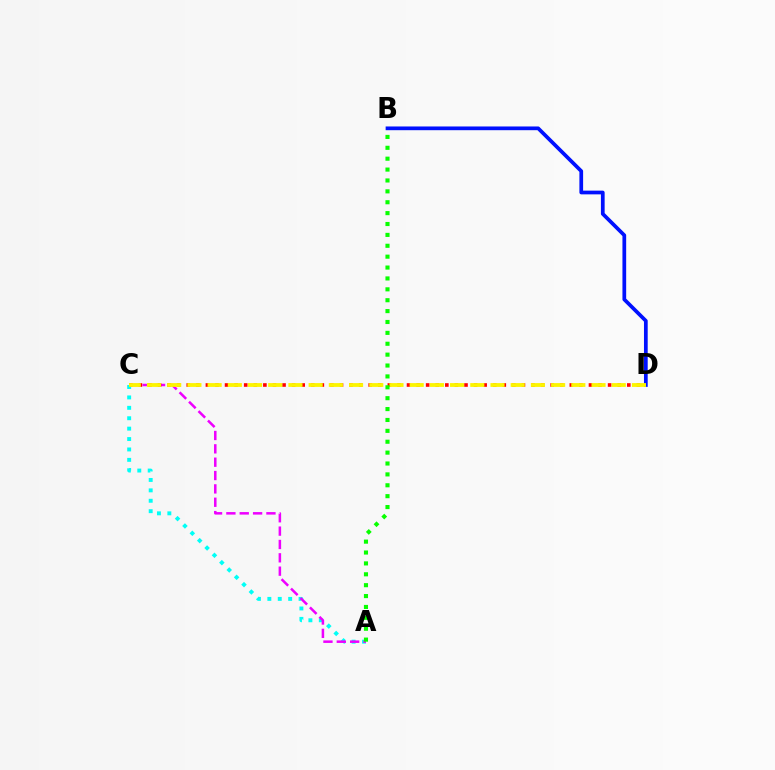{('A', 'C'): [{'color': '#00fff6', 'line_style': 'dotted', 'thickness': 2.83}, {'color': '#ee00ff', 'line_style': 'dashed', 'thickness': 1.81}], ('B', 'D'): [{'color': '#0010ff', 'line_style': 'solid', 'thickness': 2.68}], ('C', 'D'): [{'color': '#ff0000', 'line_style': 'dotted', 'thickness': 2.6}, {'color': '#fcf500', 'line_style': 'dashed', 'thickness': 2.74}], ('A', 'B'): [{'color': '#08ff00', 'line_style': 'dotted', 'thickness': 2.96}]}